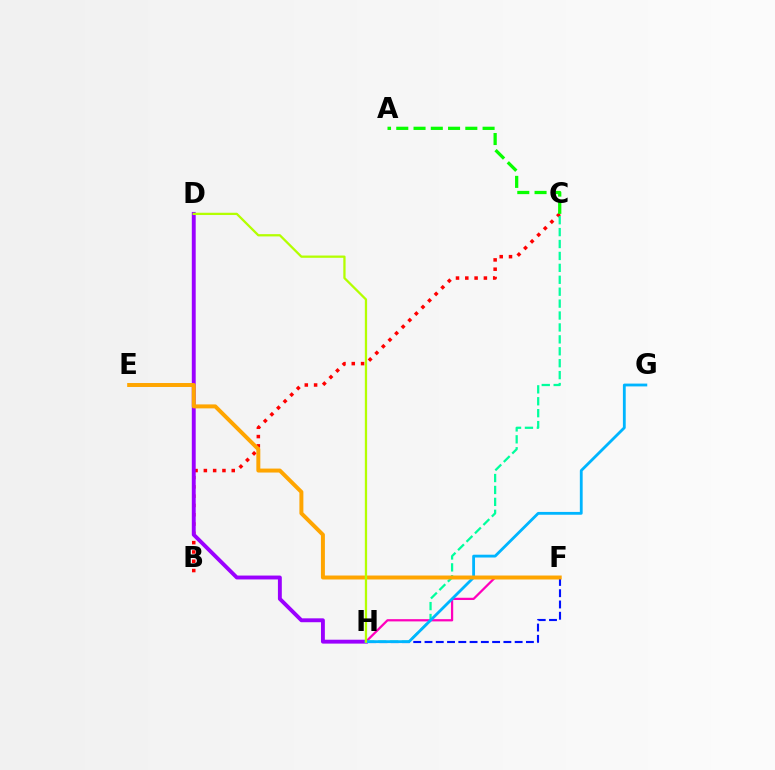{('B', 'C'): [{'color': '#ff0000', 'line_style': 'dotted', 'thickness': 2.53}], ('F', 'H'): [{'color': '#0010ff', 'line_style': 'dashed', 'thickness': 1.53}, {'color': '#ff00bd', 'line_style': 'solid', 'thickness': 1.62}], ('D', 'H'): [{'color': '#9b00ff', 'line_style': 'solid', 'thickness': 2.8}, {'color': '#b3ff00', 'line_style': 'solid', 'thickness': 1.63}], ('C', 'H'): [{'color': '#00ff9d', 'line_style': 'dashed', 'thickness': 1.62}], ('G', 'H'): [{'color': '#00b5ff', 'line_style': 'solid', 'thickness': 2.03}], ('A', 'C'): [{'color': '#08ff00', 'line_style': 'dashed', 'thickness': 2.35}], ('E', 'F'): [{'color': '#ffa500', 'line_style': 'solid', 'thickness': 2.85}]}